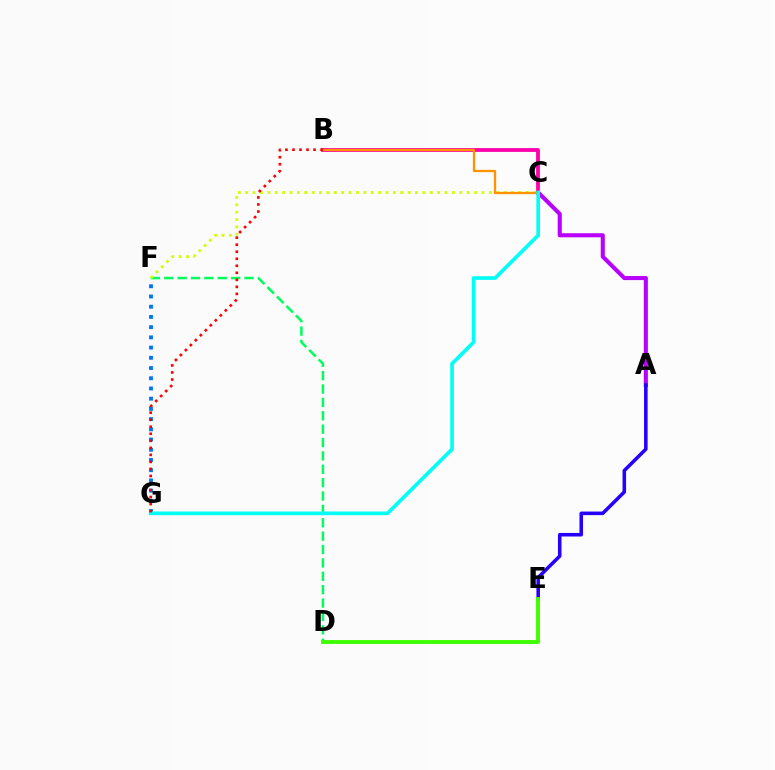{('D', 'F'): [{'color': '#00ff5c', 'line_style': 'dashed', 'thickness': 1.82}], ('A', 'C'): [{'color': '#b900ff', 'line_style': 'solid', 'thickness': 2.93}], ('C', 'F'): [{'color': '#d1ff00', 'line_style': 'dotted', 'thickness': 2.01}], ('B', 'C'): [{'color': '#ff00ac', 'line_style': 'solid', 'thickness': 2.74}, {'color': '#ff9400', 'line_style': 'solid', 'thickness': 1.66}], ('A', 'E'): [{'color': '#2500ff', 'line_style': 'solid', 'thickness': 2.56}], ('D', 'E'): [{'color': '#3dff00', 'line_style': 'solid', 'thickness': 2.79}], ('F', 'G'): [{'color': '#0074ff', 'line_style': 'dotted', 'thickness': 2.78}], ('C', 'G'): [{'color': '#00fff6', 'line_style': 'solid', 'thickness': 2.65}], ('B', 'G'): [{'color': '#ff0000', 'line_style': 'dotted', 'thickness': 1.91}]}